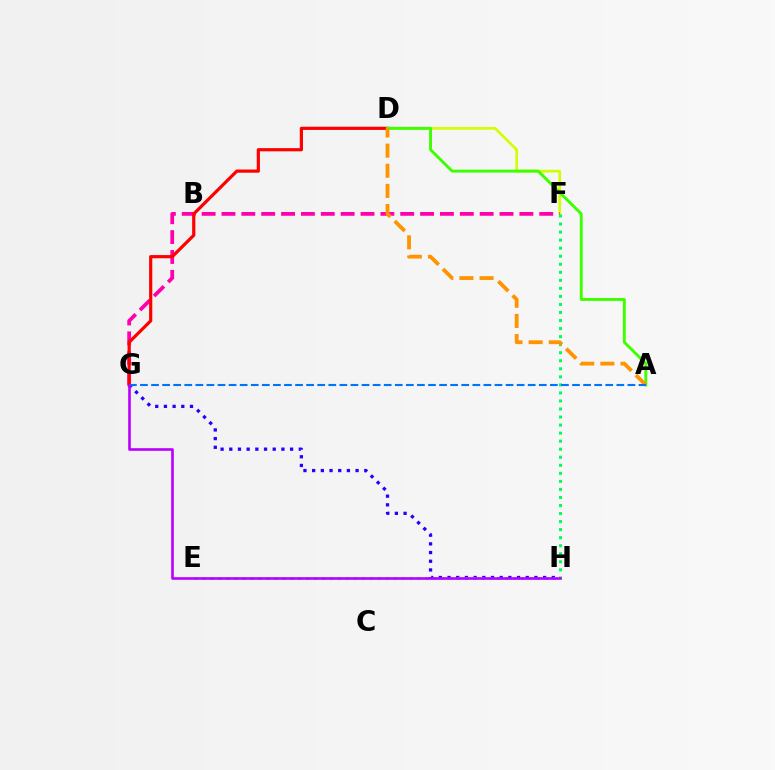{('D', 'F'): [{'color': '#d1ff00', 'line_style': 'solid', 'thickness': 1.93}], ('G', 'H'): [{'color': '#2500ff', 'line_style': 'dotted', 'thickness': 2.36}, {'color': '#b900ff', 'line_style': 'solid', 'thickness': 1.9}], ('F', 'G'): [{'color': '#ff00ac', 'line_style': 'dashed', 'thickness': 2.7}], ('D', 'G'): [{'color': '#ff0000', 'line_style': 'solid', 'thickness': 2.3}], ('F', 'H'): [{'color': '#00ff5c', 'line_style': 'dotted', 'thickness': 2.18}], ('A', 'D'): [{'color': '#3dff00', 'line_style': 'solid', 'thickness': 2.09}, {'color': '#ff9400', 'line_style': 'dashed', 'thickness': 2.74}], ('E', 'H'): [{'color': '#00fff6', 'line_style': 'dotted', 'thickness': 2.16}], ('A', 'G'): [{'color': '#0074ff', 'line_style': 'dashed', 'thickness': 1.51}]}